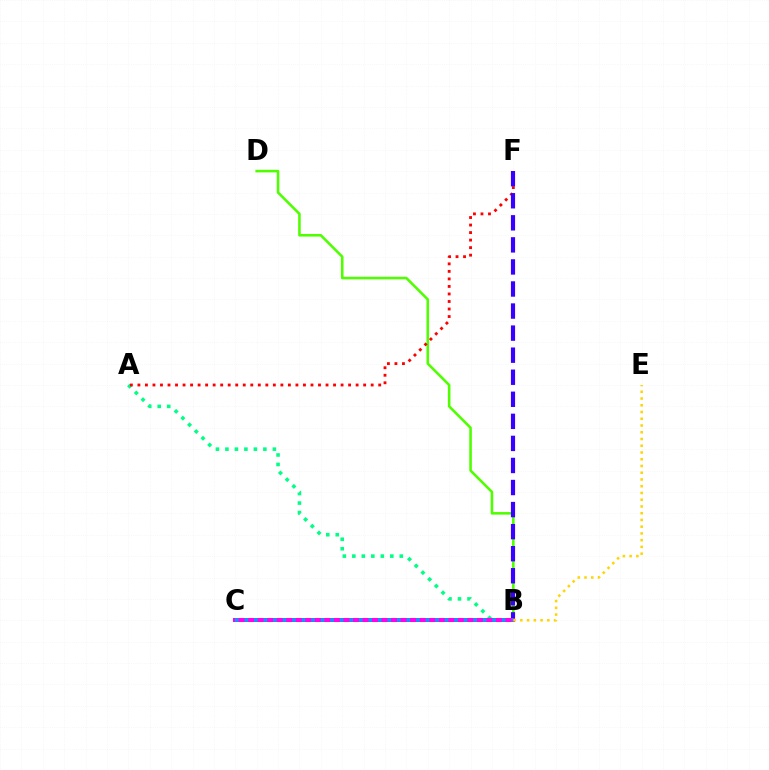{('A', 'B'): [{'color': '#00ff86', 'line_style': 'dotted', 'thickness': 2.58}], ('B', 'D'): [{'color': '#4fff00', 'line_style': 'solid', 'thickness': 1.85}], ('A', 'F'): [{'color': '#ff0000', 'line_style': 'dotted', 'thickness': 2.04}], ('B', 'F'): [{'color': '#3700ff', 'line_style': 'dashed', 'thickness': 3.0}], ('B', 'C'): [{'color': '#ff00ed', 'line_style': 'solid', 'thickness': 2.88}, {'color': '#009eff', 'line_style': 'dotted', 'thickness': 2.59}], ('B', 'E'): [{'color': '#ffd500', 'line_style': 'dotted', 'thickness': 1.83}]}